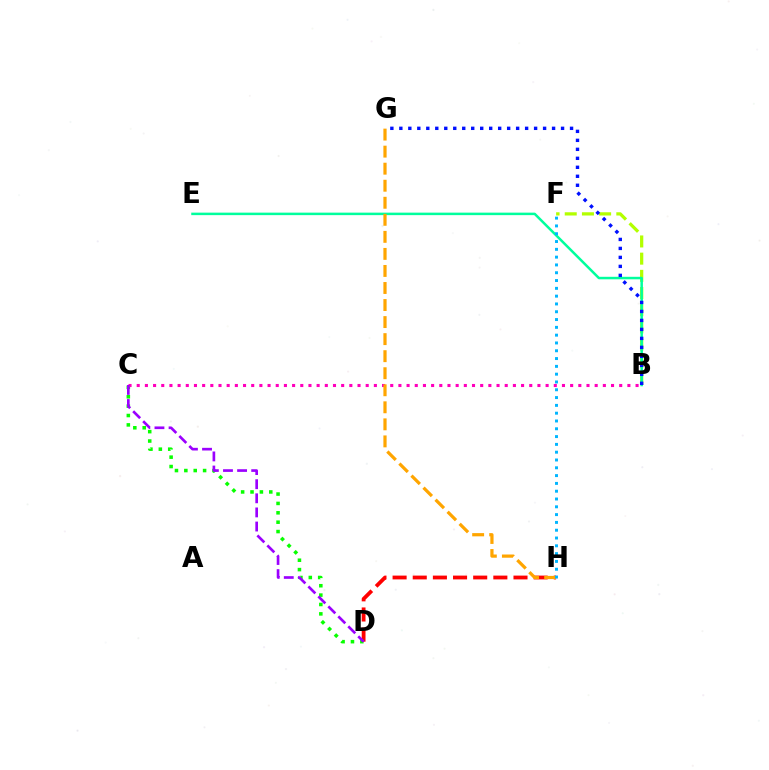{('C', 'D'): [{'color': '#08ff00', 'line_style': 'dotted', 'thickness': 2.55}, {'color': '#9b00ff', 'line_style': 'dashed', 'thickness': 1.92}], ('B', 'F'): [{'color': '#b3ff00', 'line_style': 'dashed', 'thickness': 2.34}], ('B', 'E'): [{'color': '#00ff9d', 'line_style': 'solid', 'thickness': 1.8}], ('D', 'H'): [{'color': '#ff0000', 'line_style': 'dashed', 'thickness': 2.74}], ('B', 'G'): [{'color': '#0010ff', 'line_style': 'dotted', 'thickness': 2.44}], ('B', 'C'): [{'color': '#ff00bd', 'line_style': 'dotted', 'thickness': 2.22}], ('G', 'H'): [{'color': '#ffa500', 'line_style': 'dashed', 'thickness': 2.32}], ('F', 'H'): [{'color': '#00b5ff', 'line_style': 'dotted', 'thickness': 2.12}]}